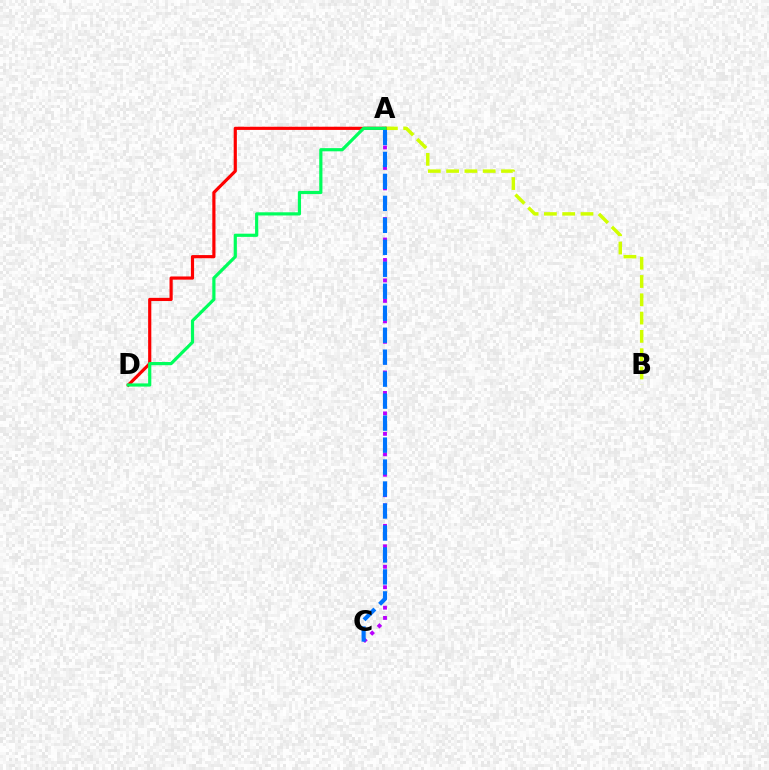{('A', 'C'): [{'color': '#b900ff', 'line_style': 'dotted', 'thickness': 2.78}, {'color': '#0074ff', 'line_style': 'dashed', 'thickness': 2.99}], ('A', 'B'): [{'color': '#d1ff00', 'line_style': 'dashed', 'thickness': 2.49}], ('A', 'D'): [{'color': '#ff0000', 'line_style': 'solid', 'thickness': 2.29}, {'color': '#00ff5c', 'line_style': 'solid', 'thickness': 2.3}]}